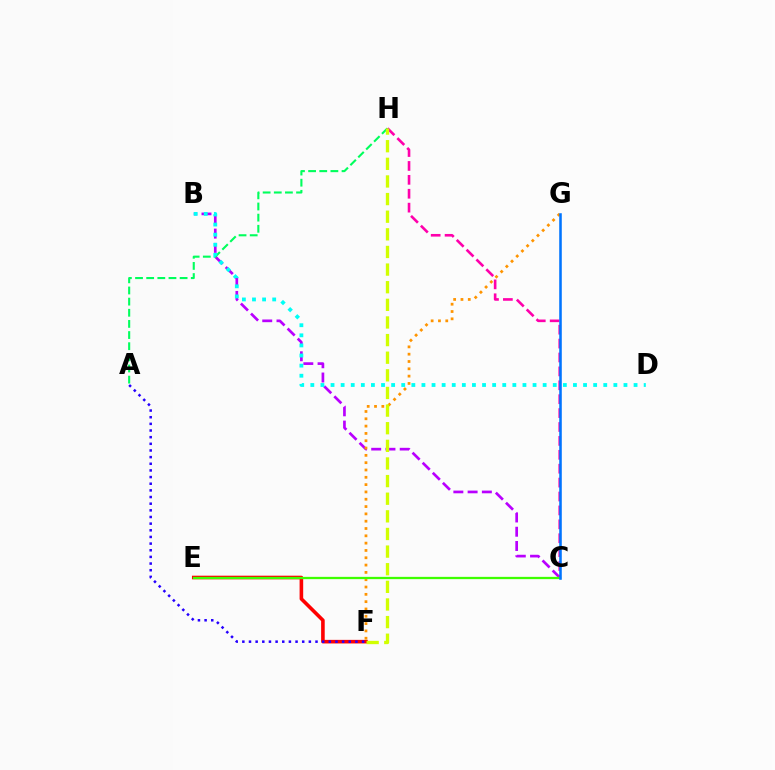{('B', 'C'): [{'color': '#b900ff', 'line_style': 'dashed', 'thickness': 1.94}], ('E', 'F'): [{'color': '#ff0000', 'line_style': 'solid', 'thickness': 2.59}], ('A', 'H'): [{'color': '#00ff5c', 'line_style': 'dashed', 'thickness': 1.51}], ('B', 'D'): [{'color': '#00fff6', 'line_style': 'dotted', 'thickness': 2.74}], ('C', 'H'): [{'color': '#ff00ac', 'line_style': 'dashed', 'thickness': 1.89}], ('F', 'G'): [{'color': '#ff9400', 'line_style': 'dotted', 'thickness': 1.99}], ('A', 'F'): [{'color': '#2500ff', 'line_style': 'dotted', 'thickness': 1.81}], ('C', 'E'): [{'color': '#3dff00', 'line_style': 'solid', 'thickness': 1.64}], ('F', 'H'): [{'color': '#d1ff00', 'line_style': 'dashed', 'thickness': 2.39}], ('C', 'G'): [{'color': '#0074ff', 'line_style': 'solid', 'thickness': 1.84}]}